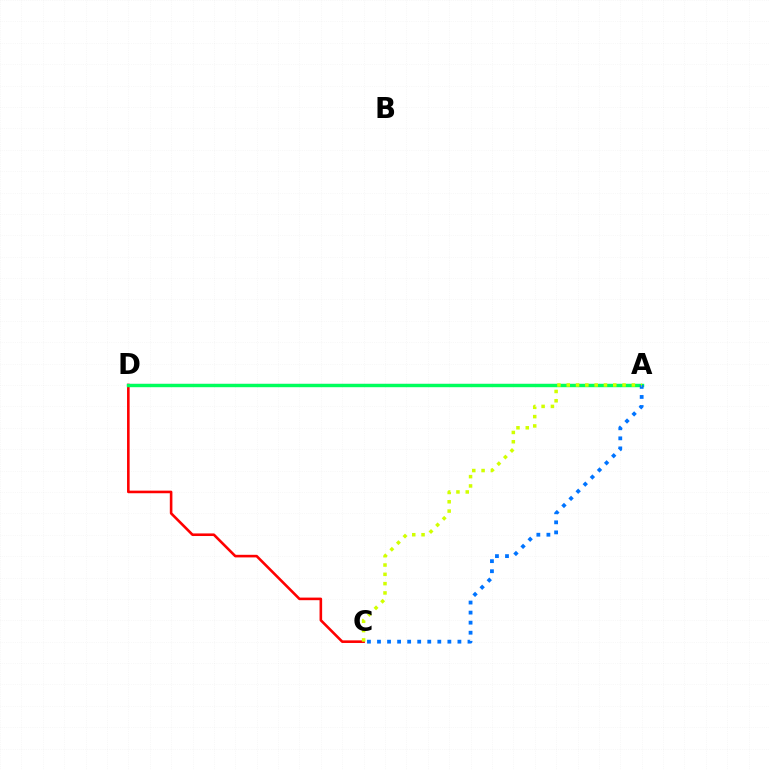{('C', 'D'): [{'color': '#ff0000', 'line_style': 'solid', 'thickness': 1.87}], ('A', 'D'): [{'color': '#b900ff', 'line_style': 'solid', 'thickness': 1.5}, {'color': '#00ff5c', 'line_style': 'solid', 'thickness': 2.45}], ('A', 'C'): [{'color': '#0074ff', 'line_style': 'dotted', 'thickness': 2.73}, {'color': '#d1ff00', 'line_style': 'dotted', 'thickness': 2.53}]}